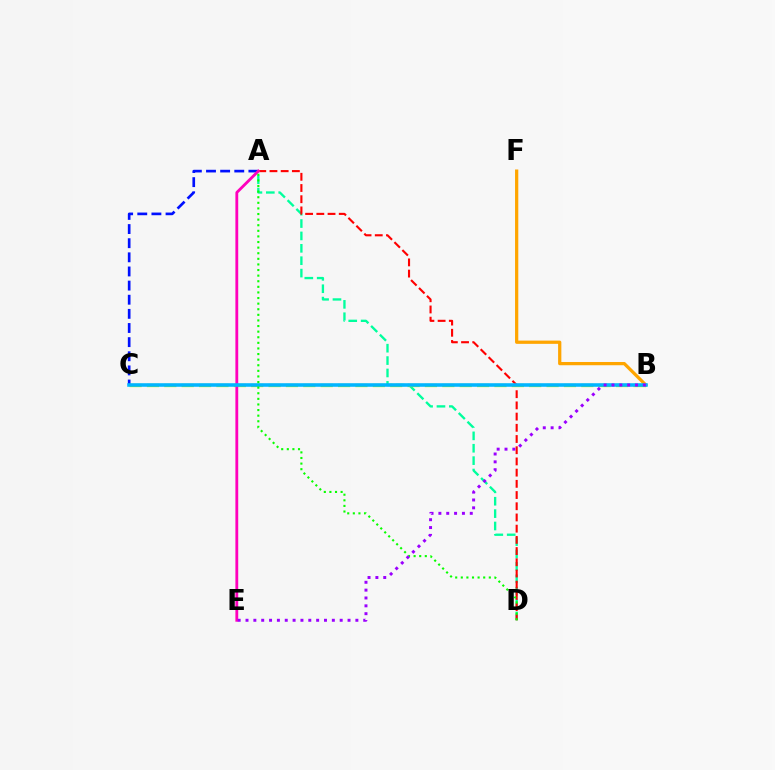{('A', 'D'): [{'color': '#00ff9d', 'line_style': 'dashed', 'thickness': 1.68}, {'color': '#ff0000', 'line_style': 'dashed', 'thickness': 1.52}, {'color': '#08ff00', 'line_style': 'dotted', 'thickness': 1.52}], ('A', 'C'): [{'color': '#0010ff', 'line_style': 'dashed', 'thickness': 1.92}], ('B', 'C'): [{'color': '#b3ff00', 'line_style': 'dashed', 'thickness': 2.36}, {'color': '#00b5ff', 'line_style': 'solid', 'thickness': 2.57}], ('A', 'E'): [{'color': '#ff00bd', 'line_style': 'solid', 'thickness': 2.03}], ('B', 'F'): [{'color': '#ffa500', 'line_style': 'solid', 'thickness': 2.34}], ('B', 'E'): [{'color': '#9b00ff', 'line_style': 'dotted', 'thickness': 2.13}]}